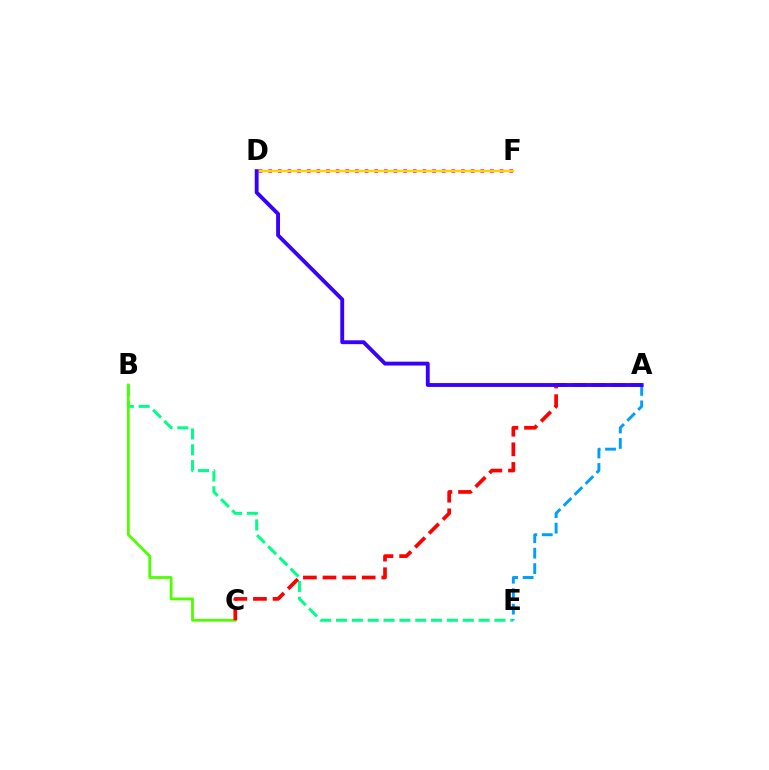{('B', 'E'): [{'color': '#00ff86', 'line_style': 'dashed', 'thickness': 2.15}], ('D', 'F'): [{'color': '#ff00ed', 'line_style': 'dotted', 'thickness': 2.62}, {'color': '#ffd500', 'line_style': 'solid', 'thickness': 1.8}], ('A', 'E'): [{'color': '#009eff', 'line_style': 'dashed', 'thickness': 2.1}], ('B', 'C'): [{'color': '#4fff00', 'line_style': 'solid', 'thickness': 2.01}], ('A', 'C'): [{'color': '#ff0000', 'line_style': 'dashed', 'thickness': 2.66}], ('A', 'D'): [{'color': '#3700ff', 'line_style': 'solid', 'thickness': 2.78}]}